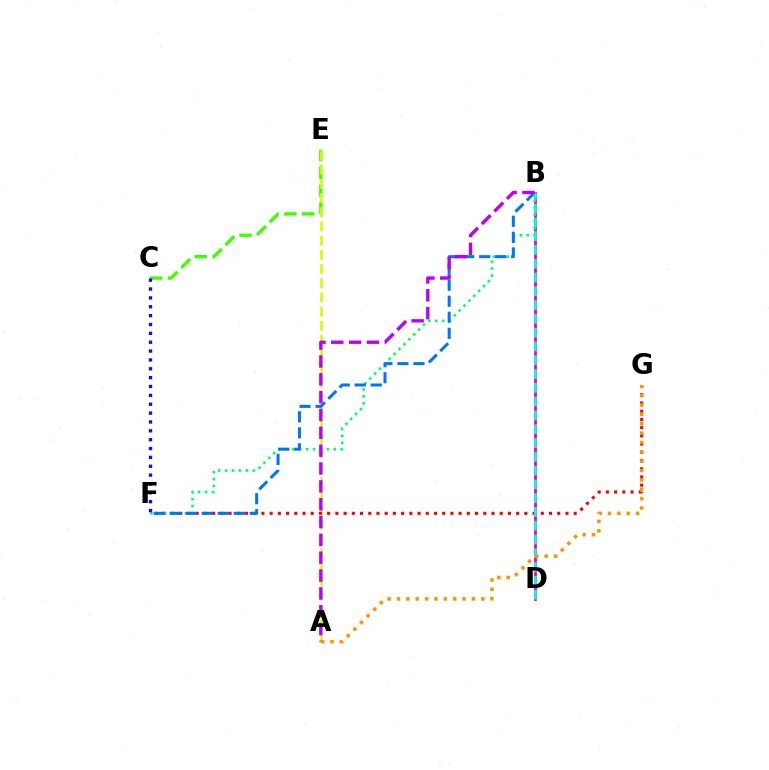{('C', 'E'): [{'color': '#3dff00', 'line_style': 'dashed', 'thickness': 2.43}], ('A', 'E'): [{'color': '#d1ff00', 'line_style': 'dashed', 'thickness': 1.93}], ('F', 'G'): [{'color': '#ff0000', 'line_style': 'dotted', 'thickness': 2.23}], ('B', 'D'): [{'color': '#ff00ac', 'line_style': 'solid', 'thickness': 2.03}, {'color': '#00fff6', 'line_style': 'dashed', 'thickness': 1.87}], ('B', 'F'): [{'color': '#00ff5c', 'line_style': 'dotted', 'thickness': 1.88}, {'color': '#0074ff', 'line_style': 'dashed', 'thickness': 2.18}], ('A', 'B'): [{'color': '#b900ff', 'line_style': 'dashed', 'thickness': 2.42}], ('A', 'G'): [{'color': '#ff9400', 'line_style': 'dotted', 'thickness': 2.54}], ('C', 'F'): [{'color': '#2500ff', 'line_style': 'dotted', 'thickness': 2.41}]}